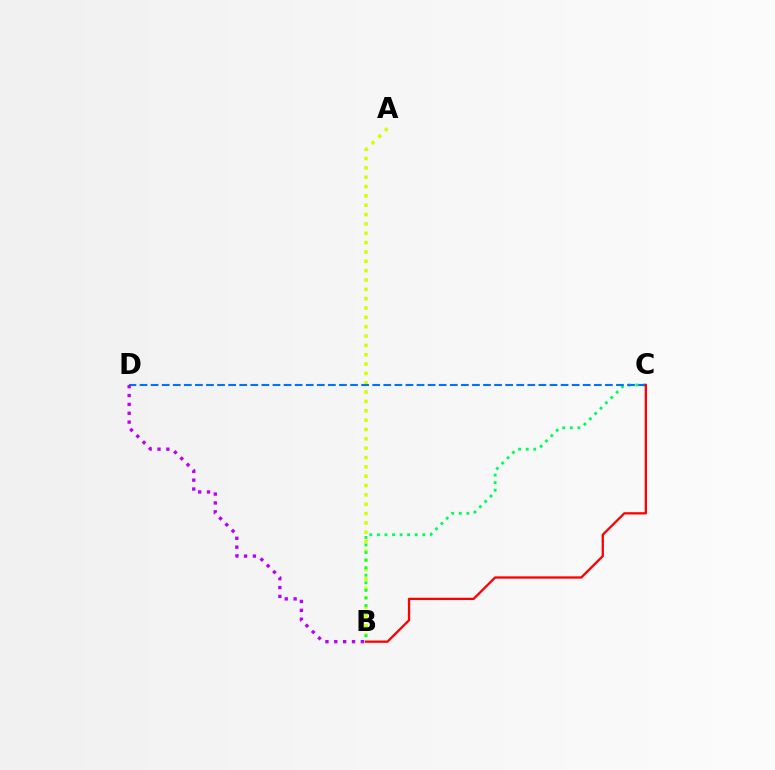{('A', 'B'): [{'color': '#d1ff00', 'line_style': 'dotted', 'thickness': 2.54}], ('B', 'C'): [{'color': '#00ff5c', 'line_style': 'dotted', 'thickness': 2.05}, {'color': '#ff0000', 'line_style': 'solid', 'thickness': 1.65}], ('C', 'D'): [{'color': '#0074ff', 'line_style': 'dashed', 'thickness': 1.51}], ('B', 'D'): [{'color': '#b900ff', 'line_style': 'dotted', 'thickness': 2.41}]}